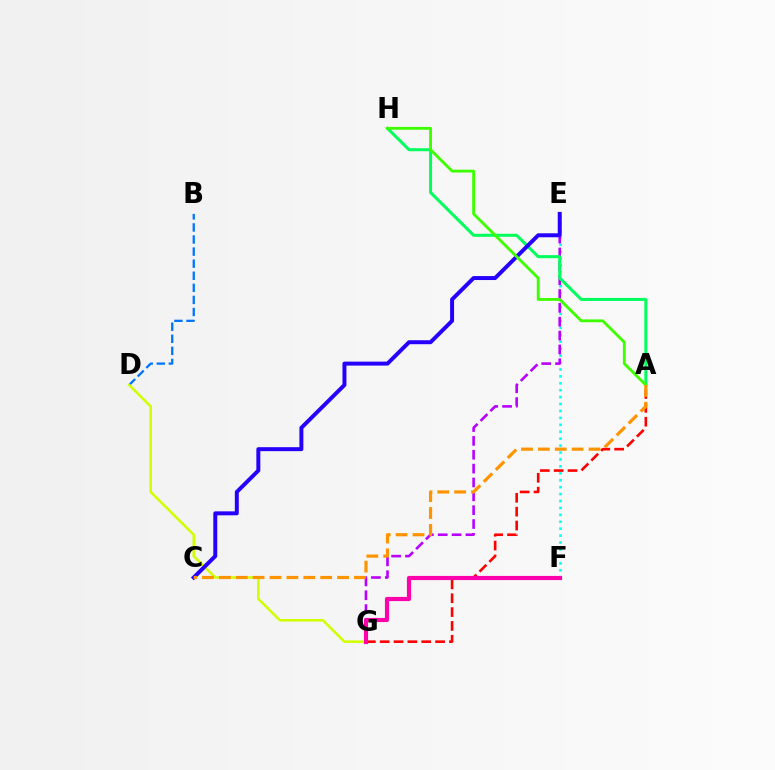{('E', 'F'): [{'color': '#00fff6', 'line_style': 'dotted', 'thickness': 1.88}], ('A', 'G'): [{'color': '#ff0000', 'line_style': 'dashed', 'thickness': 1.88}], ('B', 'D'): [{'color': '#0074ff', 'line_style': 'dashed', 'thickness': 1.64}], ('E', 'G'): [{'color': '#b900ff', 'line_style': 'dashed', 'thickness': 1.88}], ('A', 'H'): [{'color': '#00ff5c', 'line_style': 'solid', 'thickness': 2.17}, {'color': '#3dff00', 'line_style': 'solid', 'thickness': 2.04}], ('D', 'G'): [{'color': '#d1ff00', 'line_style': 'solid', 'thickness': 1.84}], ('C', 'E'): [{'color': '#2500ff', 'line_style': 'solid', 'thickness': 2.85}], ('A', 'C'): [{'color': '#ff9400', 'line_style': 'dashed', 'thickness': 2.29}], ('F', 'G'): [{'color': '#ff00ac', 'line_style': 'solid', 'thickness': 2.99}]}